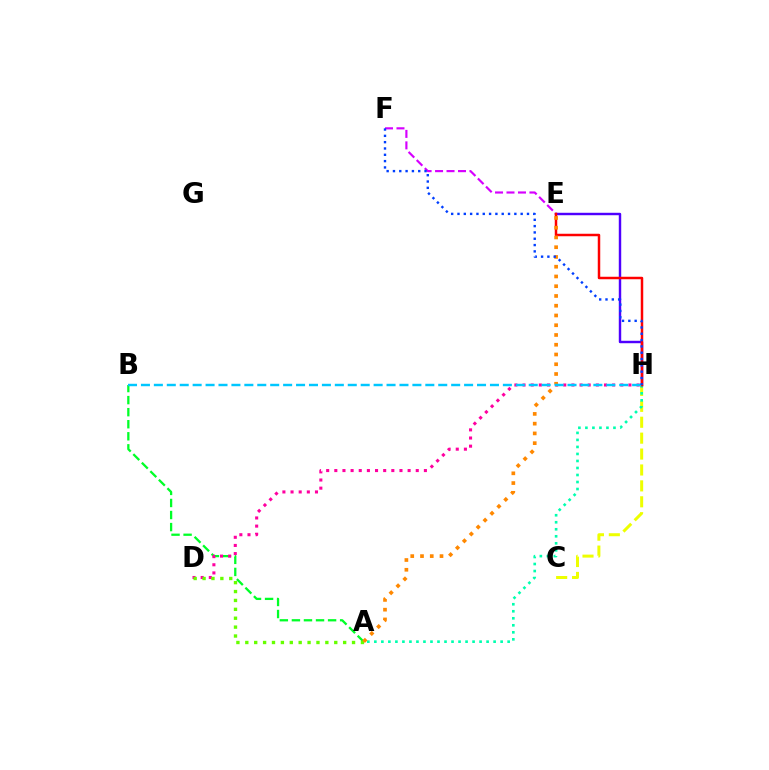{('C', 'H'): [{'color': '#eeff00', 'line_style': 'dashed', 'thickness': 2.16}], ('A', 'B'): [{'color': '#00ff27', 'line_style': 'dashed', 'thickness': 1.64}], ('E', 'F'): [{'color': '#d600ff', 'line_style': 'dashed', 'thickness': 1.56}], ('D', 'H'): [{'color': '#ff00a0', 'line_style': 'dotted', 'thickness': 2.21}], ('A', 'H'): [{'color': '#00ffaf', 'line_style': 'dotted', 'thickness': 1.91}], ('E', 'H'): [{'color': '#4f00ff', 'line_style': 'solid', 'thickness': 1.76}, {'color': '#ff0000', 'line_style': 'solid', 'thickness': 1.79}], ('A', 'D'): [{'color': '#66ff00', 'line_style': 'dotted', 'thickness': 2.42}], ('A', 'E'): [{'color': '#ff8800', 'line_style': 'dotted', 'thickness': 2.65}], ('B', 'H'): [{'color': '#00c7ff', 'line_style': 'dashed', 'thickness': 1.76}], ('F', 'H'): [{'color': '#003fff', 'line_style': 'dotted', 'thickness': 1.72}]}